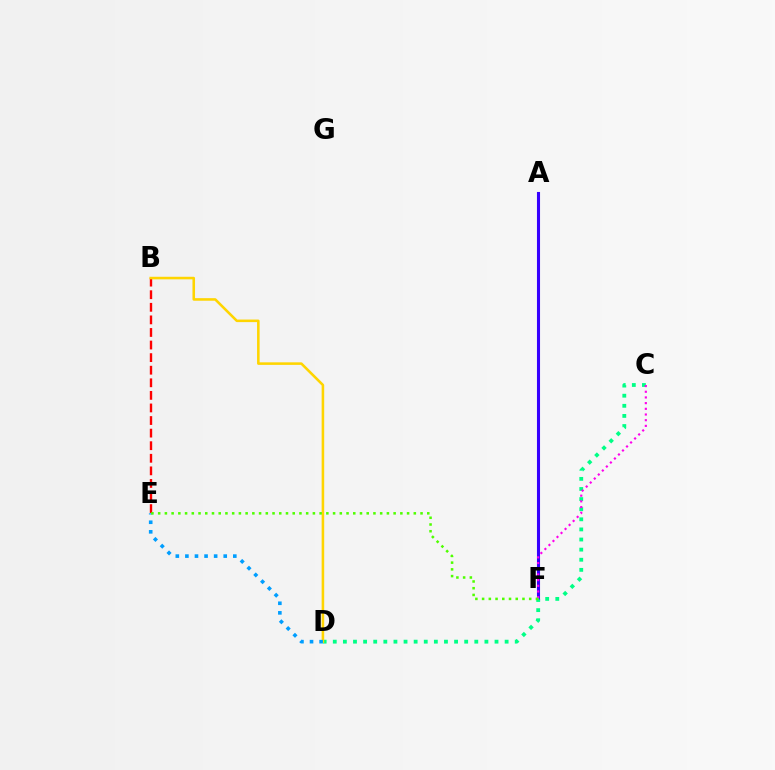{('B', 'E'): [{'color': '#ff0000', 'line_style': 'dashed', 'thickness': 1.71}], ('A', 'F'): [{'color': '#3700ff', 'line_style': 'solid', 'thickness': 2.22}], ('C', 'D'): [{'color': '#00ff86', 'line_style': 'dotted', 'thickness': 2.75}], ('C', 'F'): [{'color': '#ff00ed', 'line_style': 'dotted', 'thickness': 1.54}], ('B', 'D'): [{'color': '#ffd500', 'line_style': 'solid', 'thickness': 1.84}], ('D', 'E'): [{'color': '#009eff', 'line_style': 'dotted', 'thickness': 2.6}], ('E', 'F'): [{'color': '#4fff00', 'line_style': 'dotted', 'thickness': 1.83}]}